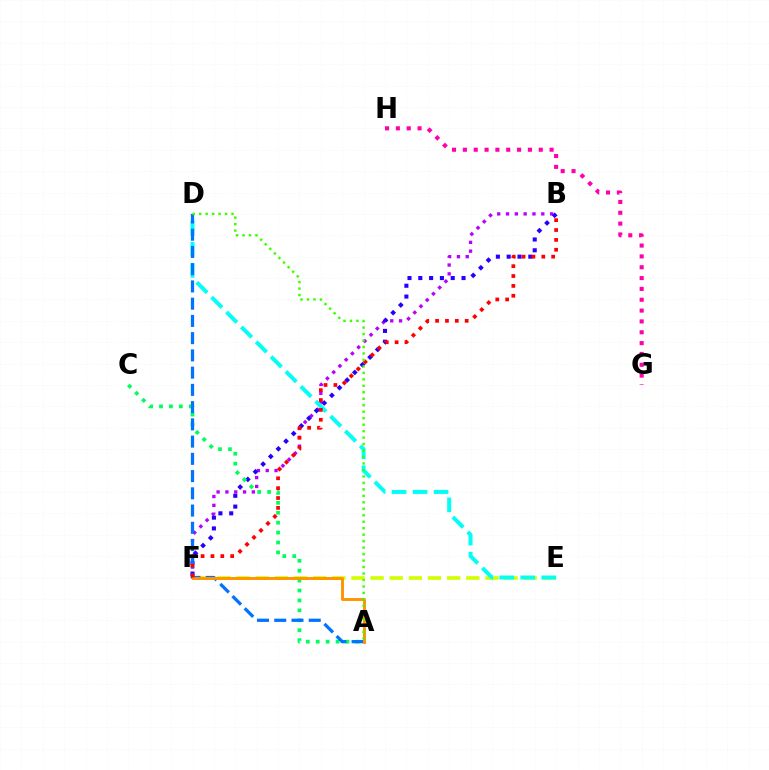{('B', 'F'): [{'color': '#b900ff', 'line_style': 'dotted', 'thickness': 2.4}, {'color': '#2500ff', 'line_style': 'dotted', 'thickness': 2.94}, {'color': '#ff0000', 'line_style': 'dotted', 'thickness': 2.68}], ('E', 'F'): [{'color': '#d1ff00', 'line_style': 'dashed', 'thickness': 2.6}], ('D', 'E'): [{'color': '#00fff6', 'line_style': 'dashed', 'thickness': 2.86}], ('A', 'C'): [{'color': '#00ff5c', 'line_style': 'dotted', 'thickness': 2.69}], ('A', 'D'): [{'color': '#0074ff', 'line_style': 'dashed', 'thickness': 2.34}, {'color': '#3dff00', 'line_style': 'dotted', 'thickness': 1.76}], ('A', 'F'): [{'color': '#ff9400', 'line_style': 'solid', 'thickness': 2.1}], ('G', 'H'): [{'color': '#ff00ac', 'line_style': 'dotted', 'thickness': 2.94}]}